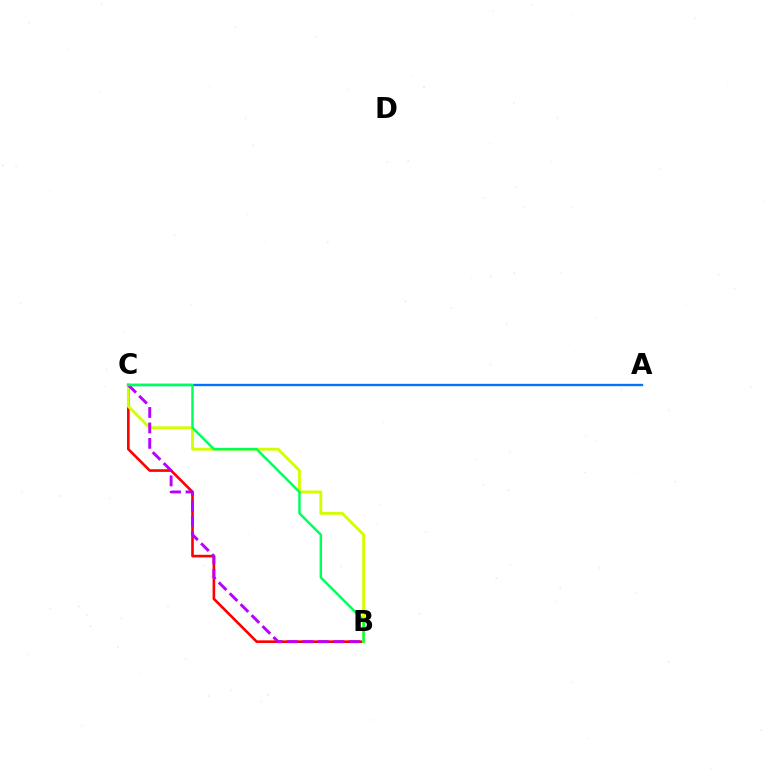{('A', 'C'): [{'color': '#0074ff', 'line_style': 'solid', 'thickness': 1.68}], ('B', 'C'): [{'color': '#ff0000', 'line_style': 'solid', 'thickness': 1.89}, {'color': '#d1ff00', 'line_style': 'solid', 'thickness': 2.05}, {'color': '#b900ff', 'line_style': 'dashed', 'thickness': 2.1}, {'color': '#00ff5c', 'line_style': 'solid', 'thickness': 1.77}]}